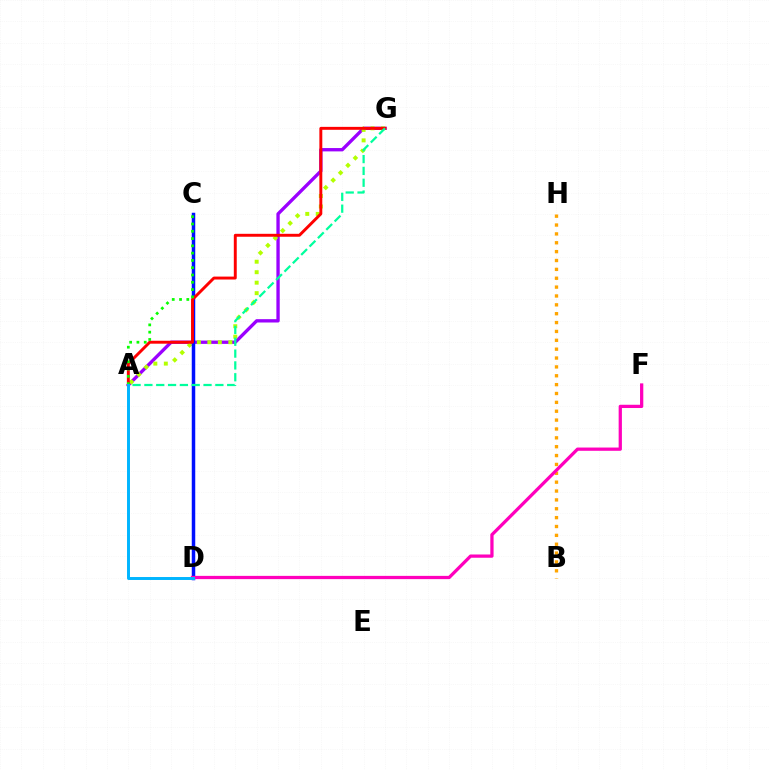{('A', 'G'): [{'color': '#9b00ff', 'line_style': 'solid', 'thickness': 2.4}, {'color': '#b3ff00', 'line_style': 'dotted', 'thickness': 2.85}, {'color': '#ff0000', 'line_style': 'solid', 'thickness': 2.11}, {'color': '#00ff9d', 'line_style': 'dashed', 'thickness': 1.61}], ('C', 'D'): [{'color': '#0010ff', 'line_style': 'solid', 'thickness': 2.51}], ('B', 'H'): [{'color': '#ffa500', 'line_style': 'dotted', 'thickness': 2.41}], ('A', 'C'): [{'color': '#08ff00', 'line_style': 'dotted', 'thickness': 1.98}], ('D', 'F'): [{'color': '#ff00bd', 'line_style': 'solid', 'thickness': 2.34}], ('A', 'D'): [{'color': '#00b5ff', 'line_style': 'solid', 'thickness': 2.12}]}